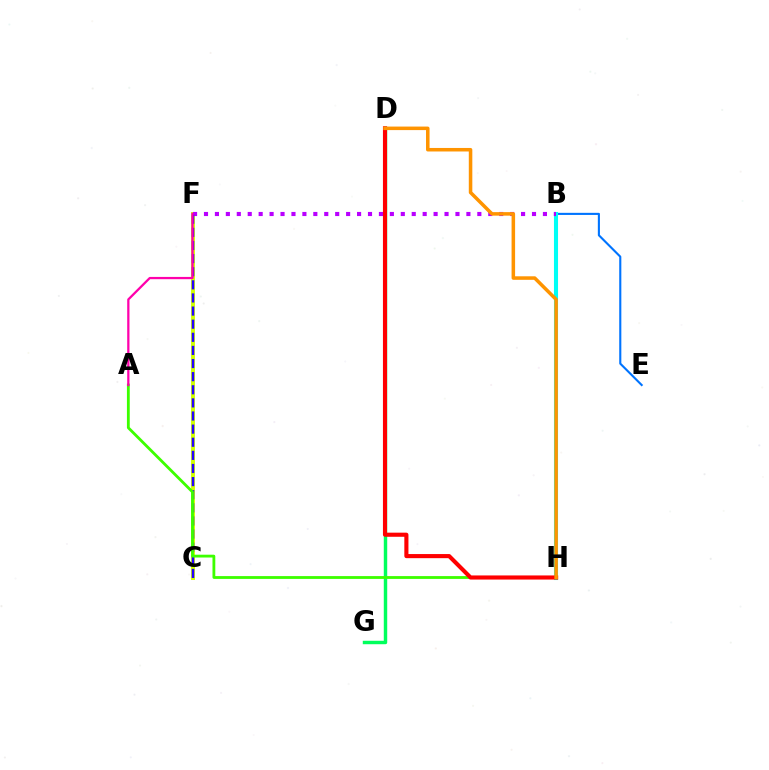{('D', 'G'): [{'color': '#00ff5c', 'line_style': 'solid', 'thickness': 2.48}], ('B', 'E'): [{'color': '#0074ff', 'line_style': 'solid', 'thickness': 1.52}], ('C', 'F'): [{'color': '#d1ff00', 'line_style': 'solid', 'thickness': 2.8}, {'color': '#2500ff', 'line_style': 'dashed', 'thickness': 1.78}], ('B', 'H'): [{'color': '#00fff6', 'line_style': 'solid', 'thickness': 2.94}], ('B', 'F'): [{'color': '#b900ff', 'line_style': 'dotted', 'thickness': 2.97}], ('A', 'H'): [{'color': '#3dff00', 'line_style': 'solid', 'thickness': 2.03}], ('D', 'H'): [{'color': '#ff0000', 'line_style': 'solid', 'thickness': 2.96}, {'color': '#ff9400', 'line_style': 'solid', 'thickness': 2.54}], ('A', 'F'): [{'color': '#ff00ac', 'line_style': 'solid', 'thickness': 1.63}]}